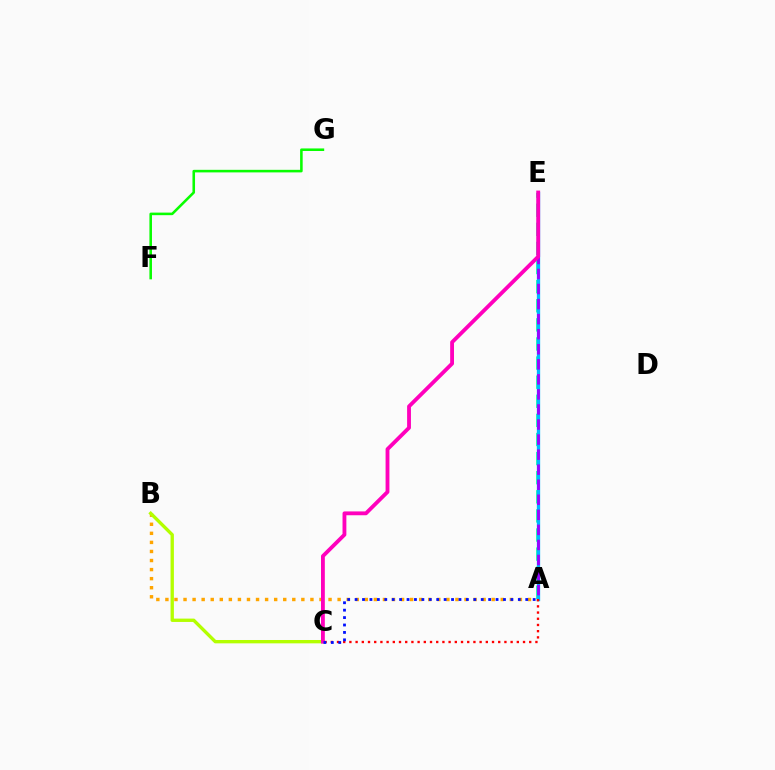{('F', 'G'): [{'color': '#08ff00', 'line_style': 'solid', 'thickness': 1.85}], ('A', 'B'): [{'color': '#ffa500', 'line_style': 'dotted', 'thickness': 2.46}], ('A', 'E'): [{'color': '#00ff9d', 'line_style': 'dashed', 'thickness': 2.6}, {'color': '#00b5ff', 'line_style': 'solid', 'thickness': 2.39}, {'color': '#9b00ff', 'line_style': 'dashed', 'thickness': 2.04}], ('B', 'C'): [{'color': '#b3ff00', 'line_style': 'solid', 'thickness': 2.41}], ('C', 'E'): [{'color': '#ff00bd', 'line_style': 'solid', 'thickness': 2.76}], ('A', 'C'): [{'color': '#ff0000', 'line_style': 'dotted', 'thickness': 1.68}, {'color': '#0010ff', 'line_style': 'dotted', 'thickness': 2.02}]}